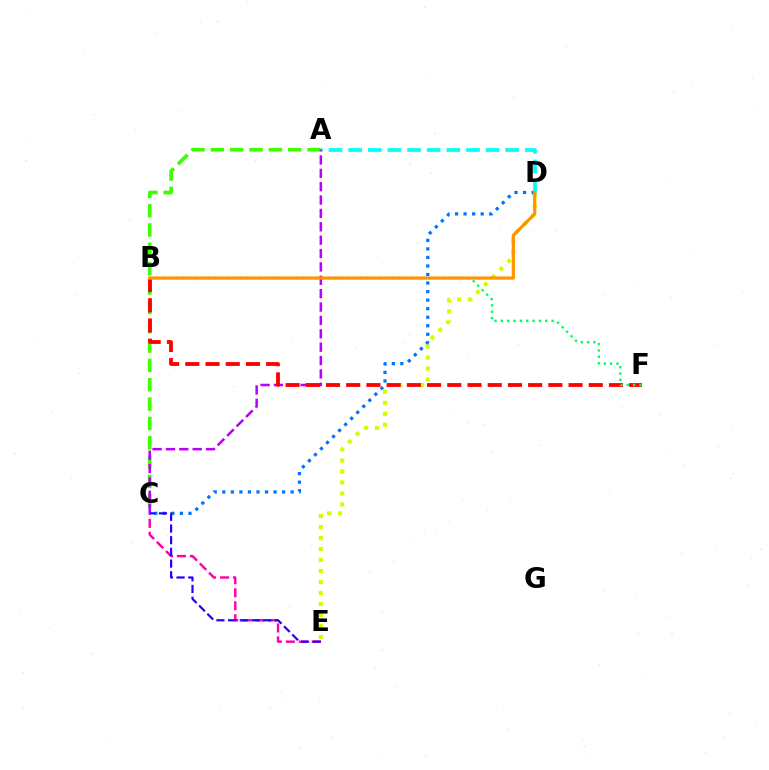{('C', 'E'): [{'color': '#ff00ac', 'line_style': 'dashed', 'thickness': 1.77}, {'color': '#2500ff', 'line_style': 'dashed', 'thickness': 1.59}], ('A', 'C'): [{'color': '#3dff00', 'line_style': 'dashed', 'thickness': 2.63}, {'color': '#b900ff', 'line_style': 'dashed', 'thickness': 1.82}], ('D', 'E'): [{'color': '#d1ff00', 'line_style': 'dotted', 'thickness': 2.99}], ('C', 'D'): [{'color': '#0074ff', 'line_style': 'dotted', 'thickness': 2.32}], ('A', 'D'): [{'color': '#00fff6', 'line_style': 'dashed', 'thickness': 2.67}], ('B', 'F'): [{'color': '#ff0000', 'line_style': 'dashed', 'thickness': 2.75}, {'color': '#00ff5c', 'line_style': 'dotted', 'thickness': 1.72}], ('B', 'D'): [{'color': '#ff9400', 'line_style': 'solid', 'thickness': 2.32}]}